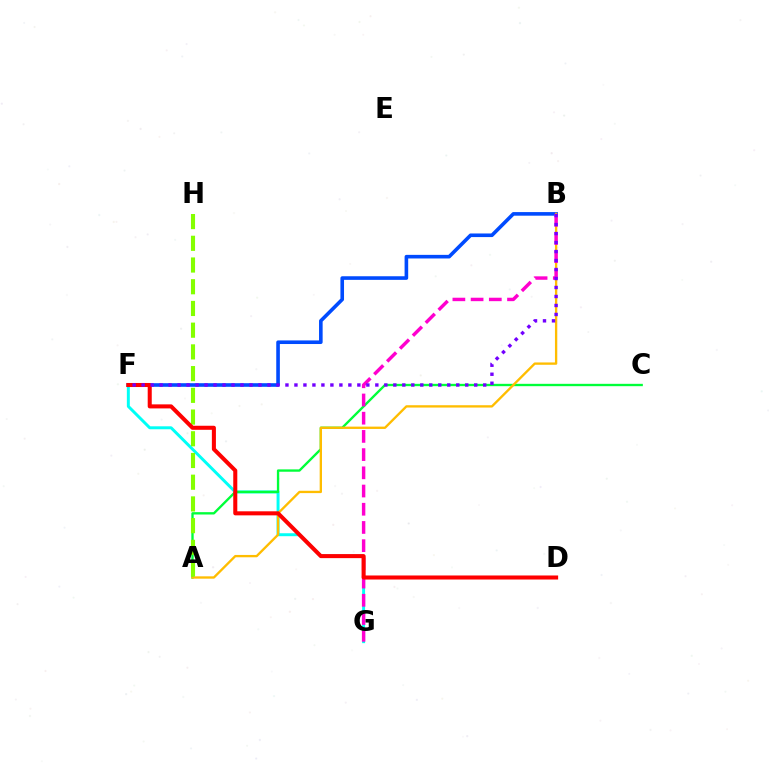{('B', 'F'): [{'color': '#004bff', 'line_style': 'solid', 'thickness': 2.6}, {'color': '#7200ff', 'line_style': 'dotted', 'thickness': 2.44}], ('F', 'G'): [{'color': '#00fff6', 'line_style': 'solid', 'thickness': 2.13}], ('A', 'C'): [{'color': '#00ff39', 'line_style': 'solid', 'thickness': 1.69}], ('A', 'B'): [{'color': '#ffbd00', 'line_style': 'solid', 'thickness': 1.68}], ('B', 'G'): [{'color': '#ff00cf', 'line_style': 'dashed', 'thickness': 2.47}], ('A', 'H'): [{'color': '#84ff00', 'line_style': 'dashed', 'thickness': 2.95}], ('D', 'F'): [{'color': '#ff0000', 'line_style': 'solid', 'thickness': 2.91}]}